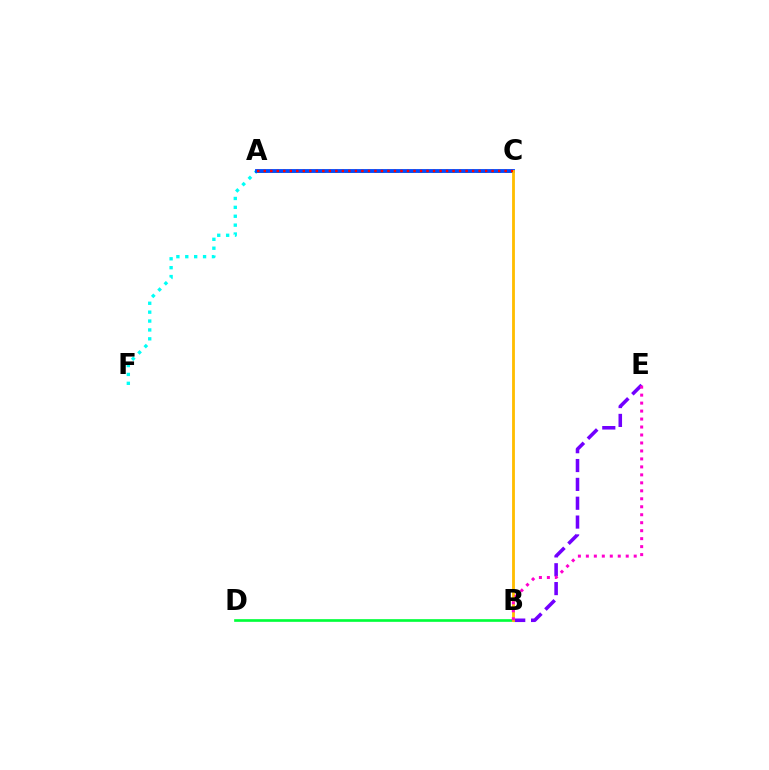{('B', 'E'): [{'color': '#7200ff', 'line_style': 'dashed', 'thickness': 2.56}, {'color': '#ff00cf', 'line_style': 'dotted', 'thickness': 2.17}], ('B', 'D'): [{'color': '#00ff39', 'line_style': 'solid', 'thickness': 1.92}], ('A', 'C'): [{'color': '#84ff00', 'line_style': 'dashed', 'thickness': 1.98}, {'color': '#004bff', 'line_style': 'solid', 'thickness': 2.77}, {'color': '#ff0000', 'line_style': 'dotted', 'thickness': 1.77}], ('A', 'F'): [{'color': '#00fff6', 'line_style': 'dotted', 'thickness': 2.42}], ('B', 'C'): [{'color': '#ffbd00', 'line_style': 'solid', 'thickness': 2.04}]}